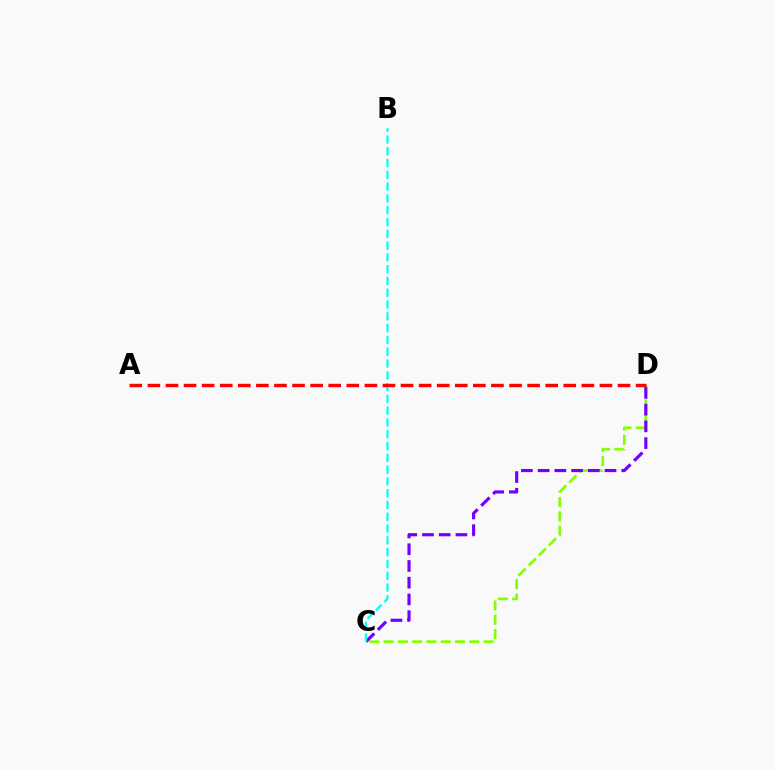{('C', 'D'): [{'color': '#84ff00', 'line_style': 'dashed', 'thickness': 1.94}, {'color': '#7200ff', 'line_style': 'dashed', 'thickness': 2.27}], ('B', 'C'): [{'color': '#00fff6', 'line_style': 'dashed', 'thickness': 1.6}], ('A', 'D'): [{'color': '#ff0000', 'line_style': 'dashed', 'thickness': 2.46}]}